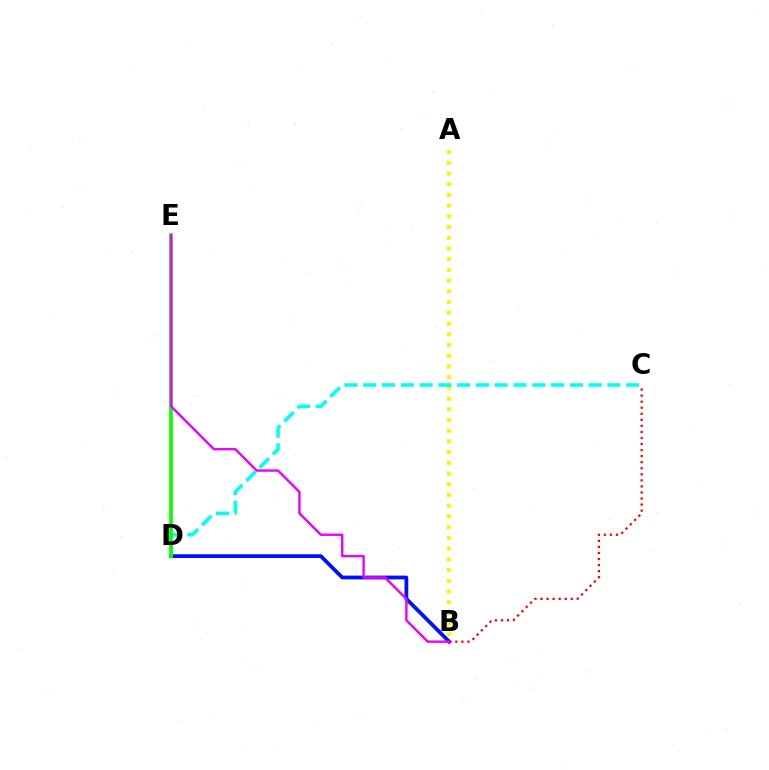{('B', 'D'): [{'color': '#0010ff', 'line_style': 'solid', 'thickness': 2.73}], ('A', 'B'): [{'color': '#fcf500', 'line_style': 'dotted', 'thickness': 2.91}], ('B', 'C'): [{'color': '#ff0000', 'line_style': 'dotted', 'thickness': 1.64}], ('C', 'D'): [{'color': '#00fff6', 'line_style': 'dashed', 'thickness': 2.55}], ('D', 'E'): [{'color': '#08ff00', 'line_style': 'solid', 'thickness': 2.67}], ('B', 'E'): [{'color': '#ee00ff', 'line_style': 'solid', 'thickness': 1.74}]}